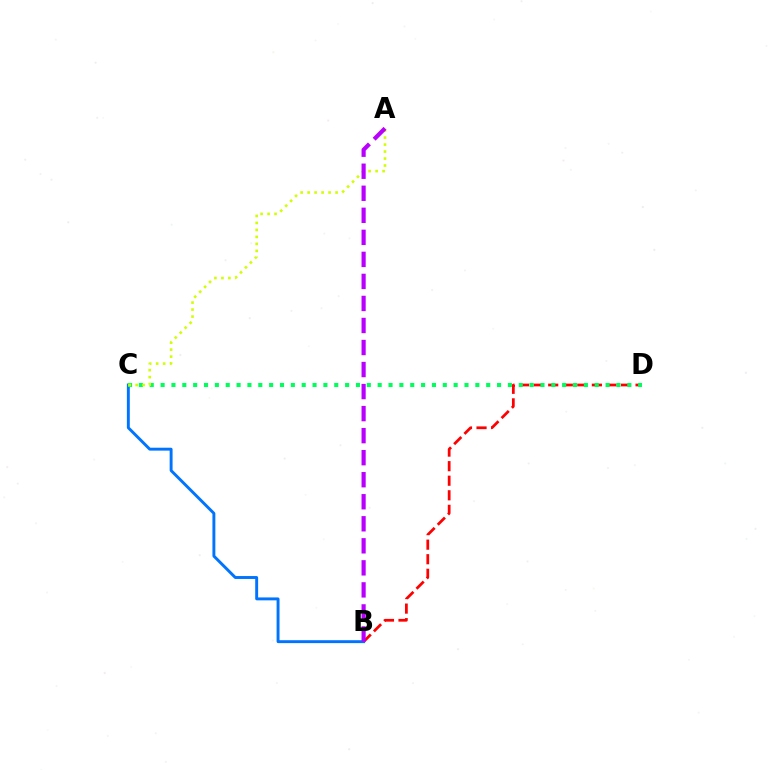{('B', 'D'): [{'color': '#ff0000', 'line_style': 'dashed', 'thickness': 1.98}], ('B', 'C'): [{'color': '#0074ff', 'line_style': 'solid', 'thickness': 2.1}], ('C', 'D'): [{'color': '#00ff5c', 'line_style': 'dotted', 'thickness': 2.95}], ('A', 'C'): [{'color': '#d1ff00', 'line_style': 'dotted', 'thickness': 1.9}], ('A', 'B'): [{'color': '#b900ff', 'line_style': 'dashed', 'thickness': 2.99}]}